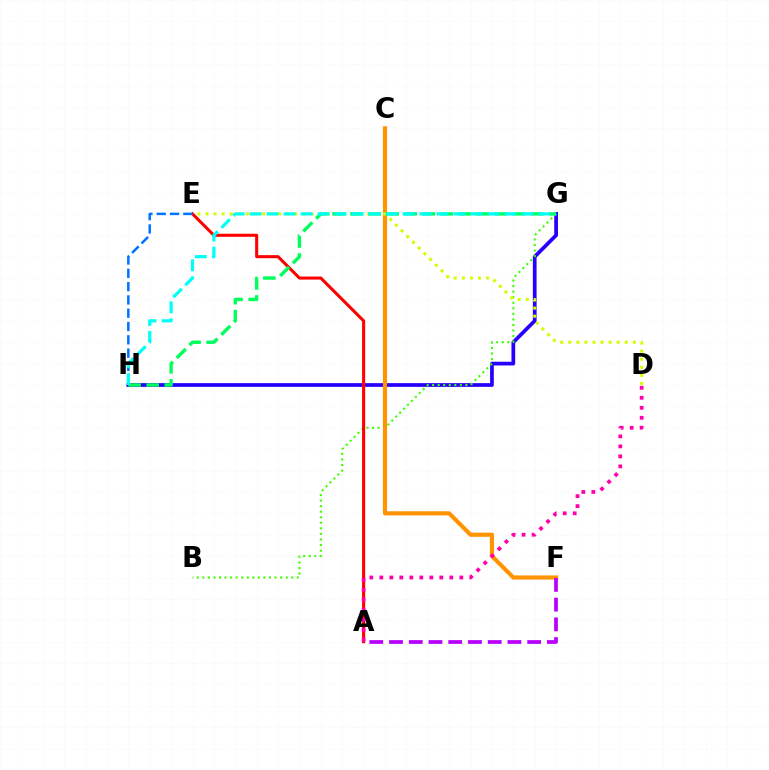{('G', 'H'): [{'color': '#2500ff', 'line_style': 'solid', 'thickness': 2.68}, {'color': '#00ff5c', 'line_style': 'dashed', 'thickness': 2.45}, {'color': '#00fff6', 'line_style': 'dashed', 'thickness': 2.31}], ('B', 'G'): [{'color': '#3dff00', 'line_style': 'dotted', 'thickness': 1.51}], ('A', 'E'): [{'color': '#ff0000', 'line_style': 'solid', 'thickness': 2.21}], ('C', 'F'): [{'color': '#ff9400', 'line_style': 'solid', 'thickness': 2.99}], ('D', 'E'): [{'color': '#d1ff00', 'line_style': 'dotted', 'thickness': 2.2}], ('E', 'H'): [{'color': '#0074ff', 'line_style': 'dashed', 'thickness': 1.81}], ('A', 'D'): [{'color': '#ff00ac', 'line_style': 'dotted', 'thickness': 2.72}], ('A', 'F'): [{'color': '#b900ff', 'line_style': 'dashed', 'thickness': 2.68}]}